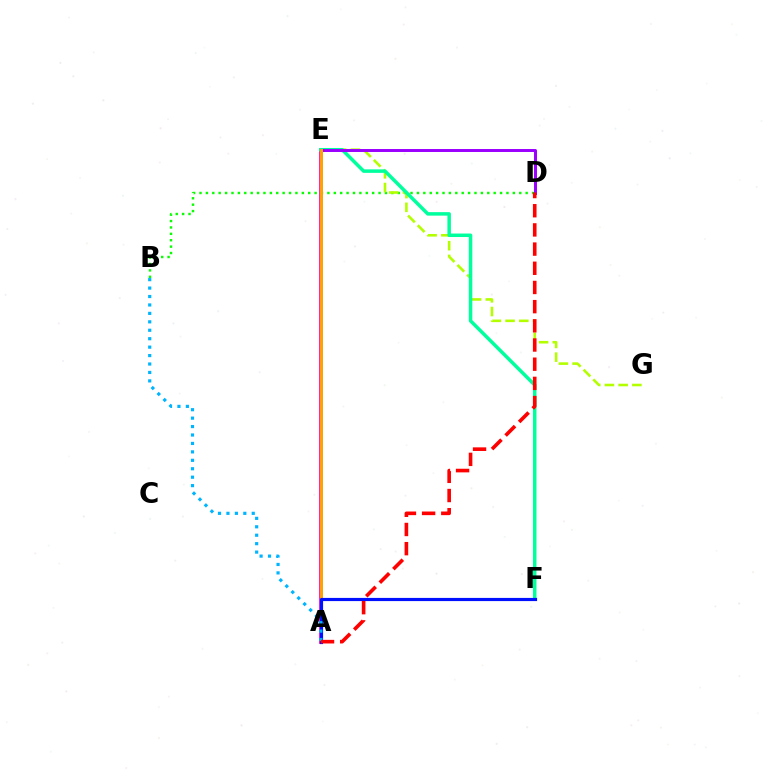{('B', 'D'): [{'color': '#08ff00', 'line_style': 'dotted', 'thickness': 1.74}], ('A', 'E'): [{'color': '#ff00bd', 'line_style': 'solid', 'thickness': 2.69}, {'color': '#ffa500', 'line_style': 'solid', 'thickness': 2.1}], ('E', 'G'): [{'color': '#b3ff00', 'line_style': 'dashed', 'thickness': 1.86}], ('E', 'F'): [{'color': '#00ff9d', 'line_style': 'solid', 'thickness': 2.51}], ('D', 'E'): [{'color': '#9b00ff', 'line_style': 'solid', 'thickness': 2.14}], ('A', 'F'): [{'color': '#0010ff', 'line_style': 'solid', 'thickness': 2.28}], ('A', 'B'): [{'color': '#00b5ff', 'line_style': 'dotted', 'thickness': 2.29}], ('A', 'D'): [{'color': '#ff0000', 'line_style': 'dashed', 'thickness': 2.61}]}